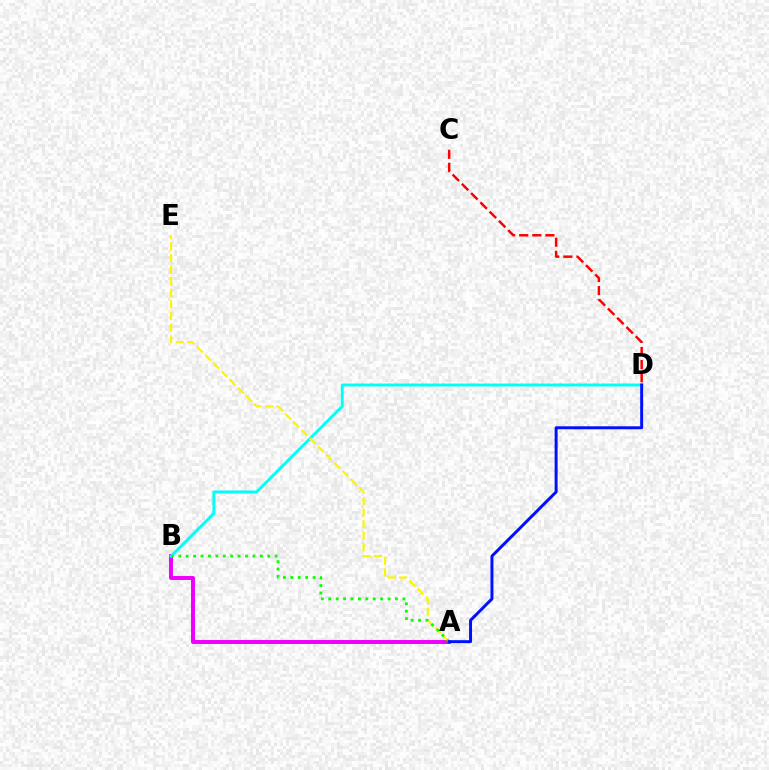{('C', 'D'): [{'color': '#ff0000', 'line_style': 'dashed', 'thickness': 1.78}], ('A', 'B'): [{'color': '#ee00ff', 'line_style': 'solid', 'thickness': 2.84}, {'color': '#08ff00', 'line_style': 'dotted', 'thickness': 2.01}], ('B', 'D'): [{'color': '#00fff6', 'line_style': 'solid', 'thickness': 2.1}], ('A', 'E'): [{'color': '#fcf500', 'line_style': 'dashed', 'thickness': 1.57}], ('A', 'D'): [{'color': '#0010ff', 'line_style': 'solid', 'thickness': 2.14}]}